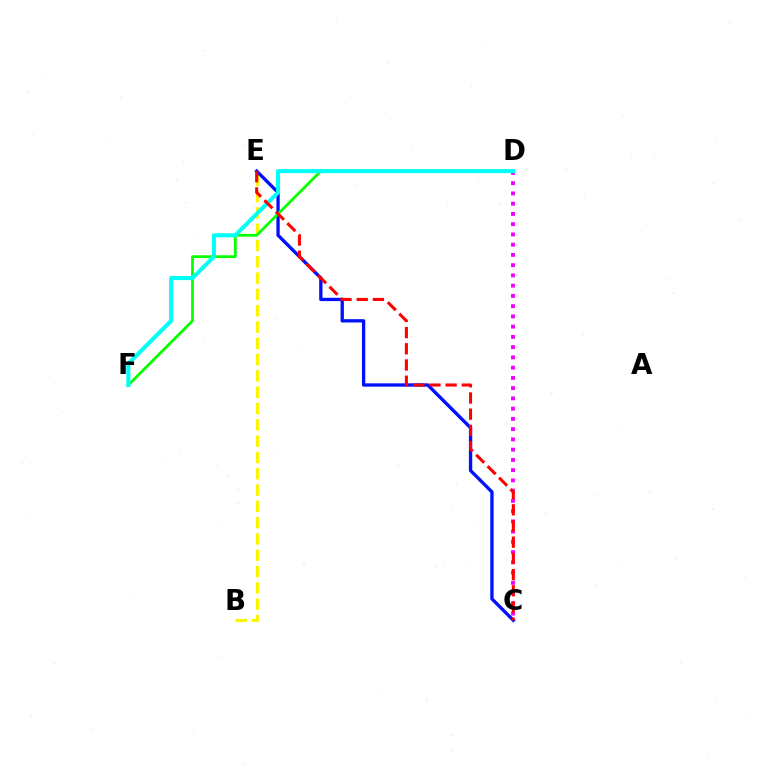{('B', 'E'): [{'color': '#fcf500', 'line_style': 'dashed', 'thickness': 2.21}], ('C', 'D'): [{'color': '#ee00ff', 'line_style': 'dotted', 'thickness': 2.78}], ('C', 'E'): [{'color': '#0010ff', 'line_style': 'solid', 'thickness': 2.39}, {'color': '#ff0000', 'line_style': 'dashed', 'thickness': 2.2}], ('D', 'F'): [{'color': '#08ff00', 'line_style': 'solid', 'thickness': 2.0}, {'color': '#00fff6', 'line_style': 'solid', 'thickness': 2.92}]}